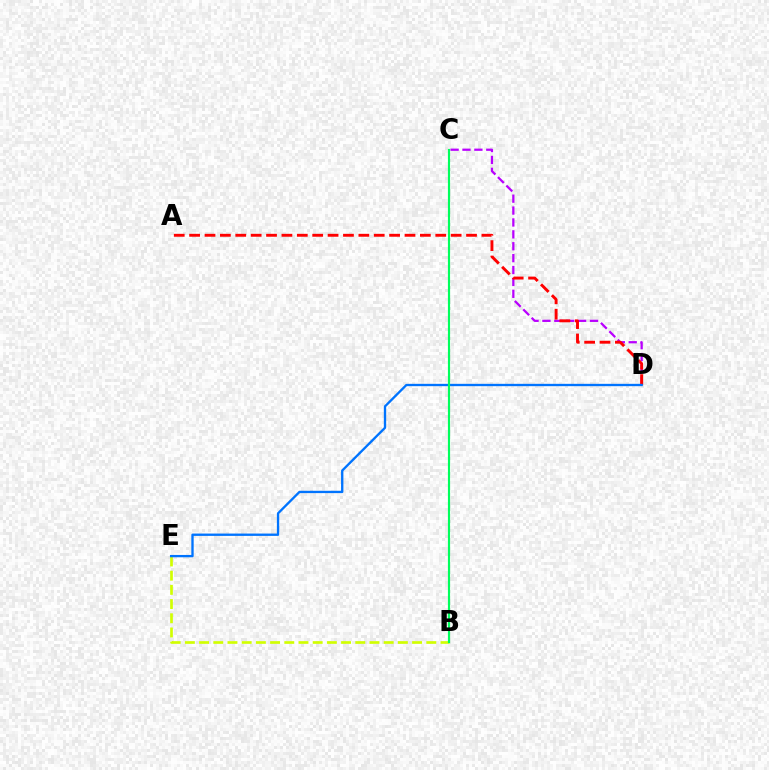{('C', 'D'): [{'color': '#b900ff', 'line_style': 'dashed', 'thickness': 1.62}], ('B', 'E'): [{'color': '#d1ff00', 'line_style': 'dashed', 'thickness': 1.93}], ('A', 'D'): [{'color': '#ff0000', 'line_style': 'dashed', 'thickness': 2.09}], ('D', 'E'): [{'color': '#0074ff', 'line_style': 'solid', 'thickness': 1.68}], ('B', 'C'): [{'color': '#00ff5c', 'line_style': 'solid', 'thickness': 1.56}]}